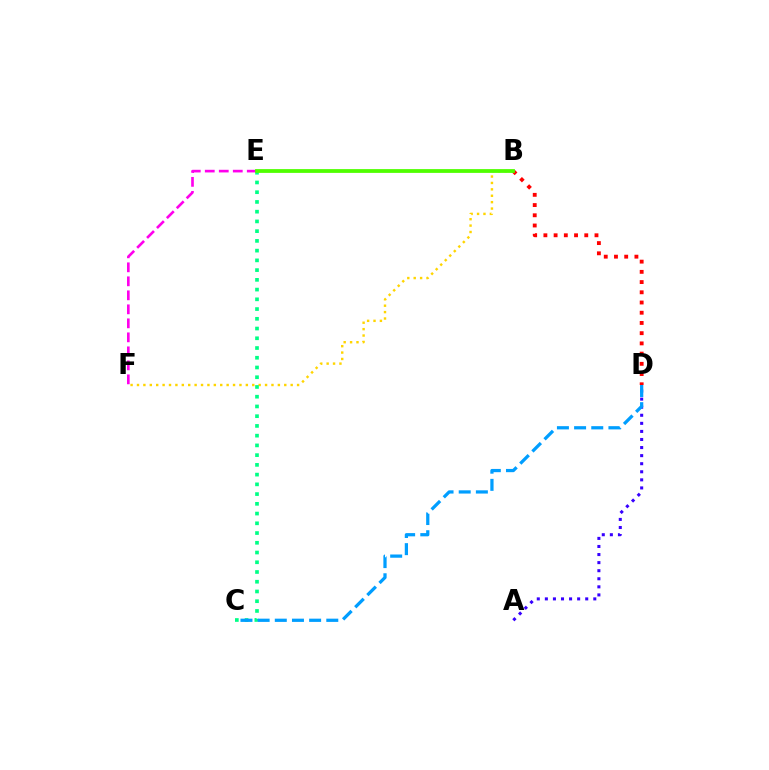{('B', 'F'): [{'color': '#ffd500', 'line_style': 'dotted', 'thickness': 1.74}], ('C', 'E'): [{'color': '#00ff86', 'line_style': 'dotted', 'thickness': 2.65}], ('A', 'D'): [{'color': '#3700ff', 'line_style': 'dotted', 'thickness': 2.19}], ('C', 'D'): [{'color': '#009eff', 'line_style': 'dashed', 'thickness': 2.33}], ('B', 'D'): [{'color': '#ff0000', 'line_style': 'dotted', 'thickness': 2.78}], ('E', 'F'): [{'color': '#ff00ed', 'line_style': 'dashed', 'thickness': 1.9}], ('B', 'E'): [{'color': '#4fff00', 'line_style': 'solid', 'thickness': 2.72}]}